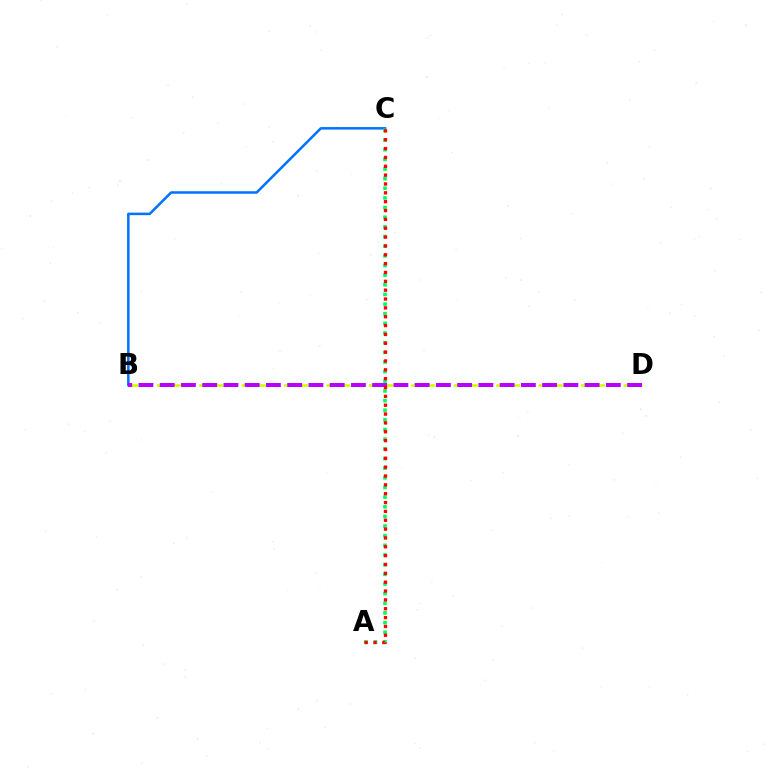{('B', 'D'): [{'color': '#d1ff00', 'line_style': 'dashed', 'thickness': 1.92}, {'color': '#b900ff', 'line_style': 'dashed', 'thickness': 2.89}], ('B', 'C'): [{'color': '#0074ff', 'line_style': 'solid', 'thickness': 1.82}], ('A', 'C'): [{'color': '#00ff5c', 'line_style': 'dotted', 'thickness': 2.62}, {'color': '#ff0000', 'line_style': 'dotted', 'thickness': 2.4}]}